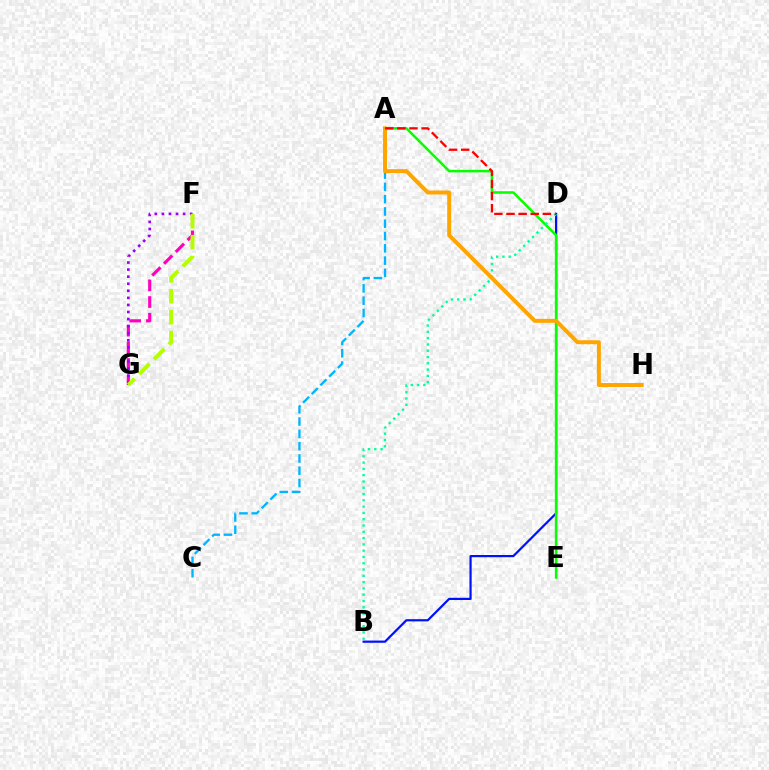{('F', 'G'): [{'color': '#ff00bd', 'line_style': 'dashed', 'thickness': 2.26}, {'color': '#9b00ff', 'line_style': 'dotted', 'thickness': 1.92}, {'color': '#b3ff00', 'line_style': 'dashed', 'thickness': 2.85}], ('B', 'D'): [{'color': '#0010ff', 'line_style': 'solid', 'thickness': 1.59}, {'color': '#00ff9d', 'line_style': 'dotted', 'thickness': 1.71}], ('A', 'E'): [{'color': '#08ff00', 'line_style': 'solid', 'thickness': 1.84}], ('A', 'C'): [{'color': '#00b5ff', 'line_style': 'dashed', 'thickness': 1.67}], ('A', 'H'): [{'color': '#ffa500', 'line_style': 'solid', 'thickness': 2.85}], ('A', 'D'): [{'color': '#ff0000', 'line_style': 'dashed', 'thickness': 1.65}]}